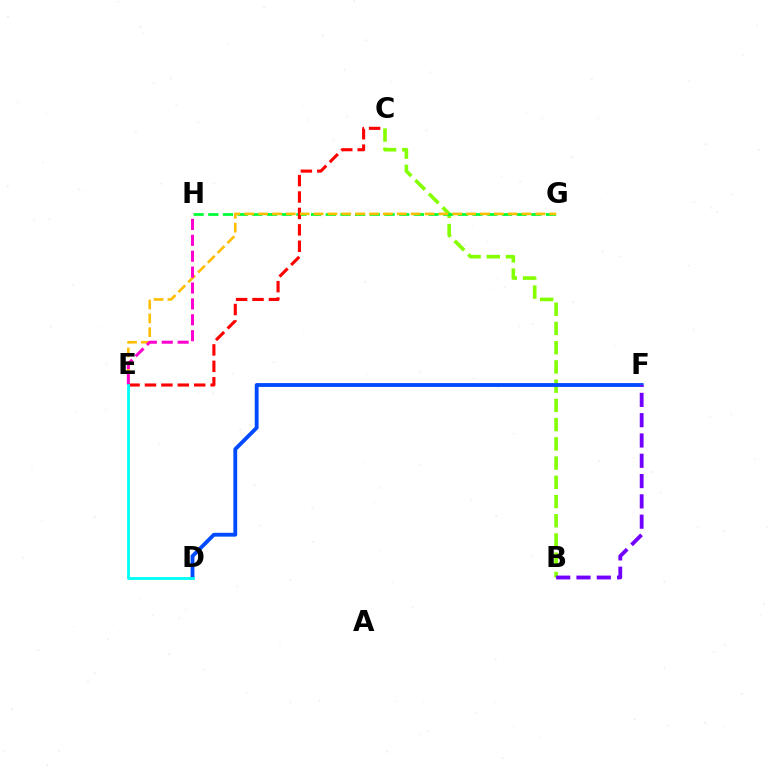{('B', 'C'): [{'color': '#84ff00', 'line_style': 'dashed', 'thickness': 2.61}], ('G', 'H'): [{'color': '#00ff39', 'line_style': 'dashed', 'thickness': 1.99}], ('C', 'E'): [{'color': '#ff0000', 'line_style': 'dashed', 'thickness': 2.23}], ('E', 'G'): [{'color': '#ffbd00', 'line_style': 'dashed', 'thickness': 1.88}], ('D', 'F'): [{'color': '#004bff', 'line_style': 'solid', 'thickness': 2.76}], ('E', 'H'): [{'color': '#ff00cf', 'line_style': 'dashed', 'thickness': 2.16}], ('B', 'F'): [{'color': '#7200ff', 'line_style': 'dashed', 'thickness': 2.76}], ('D', 'E'): [{'color': '#00fff6', 'line_style': 'solid', 'thickness': 2.02}]}